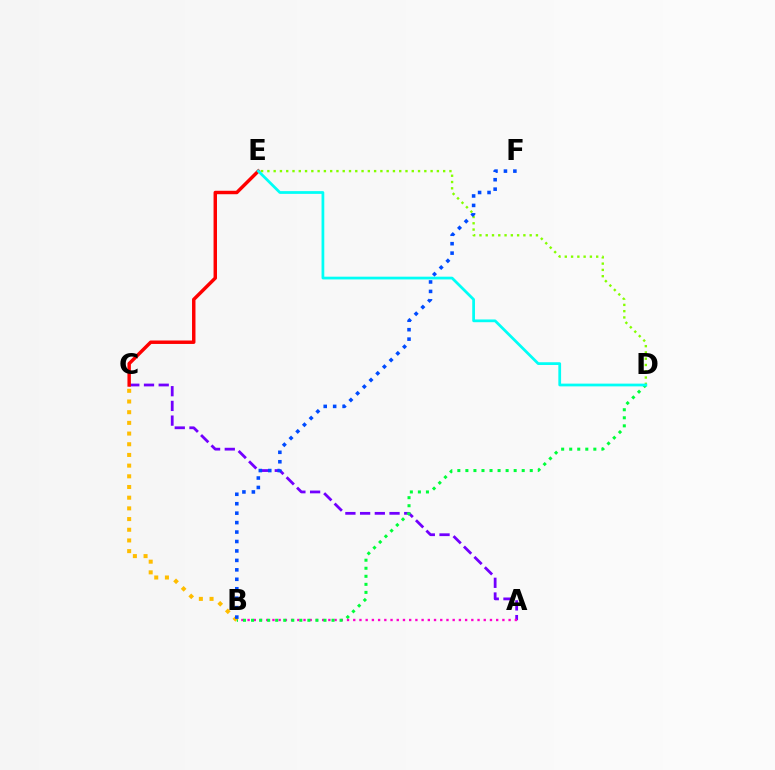{('A', 'C'): [{'color': '#7200ff', 'line_style': 'dashed', 'thickness': 2.0}], ('A', 'B'): [{'color': '#ff00cf', 'line_style': 'dotted', 'thickness': 1.69}], ('D', 'E'): [{'color': '#84ff00', 'line_style': 'dotted', 'thickness': 1.71}, {'color': '#00fff6', 'line_style': 'solid', 'thickness': 1.98}], ('C', 'E'): [{'color': '#ff0000', 'line_style': 'solid', 'thickness': 2.48}], ('B', 'D'): [{'color': '#00ff39', 'line_style': 'dotted', 'thickness': 2.19}], ('B', 'C'): [{'color': '#ffbd00', 'line_style': 'dotted', 'thickness': 2.9}], ('B', 'F'): [{'color': '#004bff', 'line_style': 'dotted', 'thickness': 2.57}]}